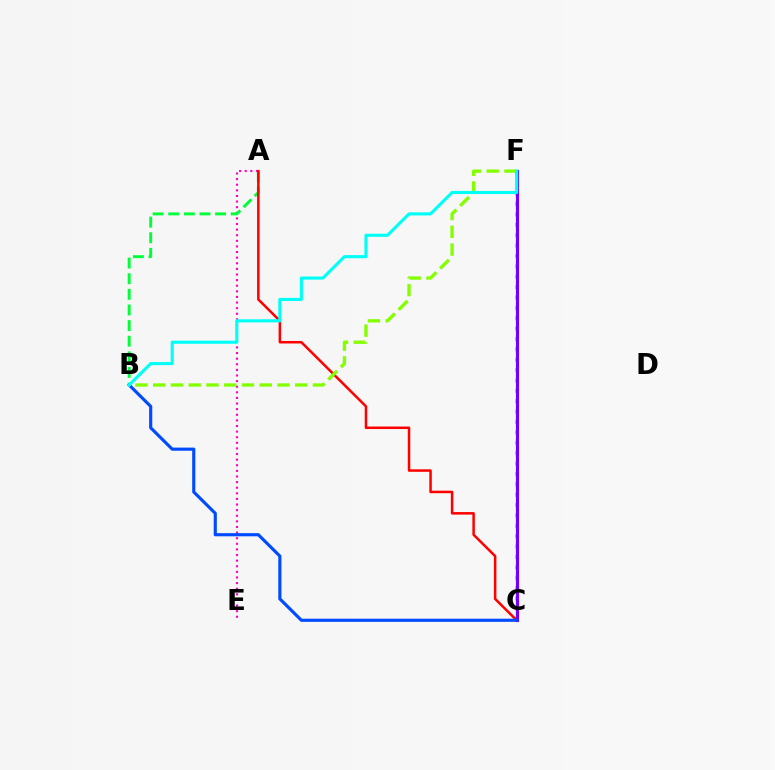{('A', 'E'): [{'color': '#ff00cf', 'line_style': 'dotted', 'thickness': 1.52}], ('C', 'F'): [{'color': '#ffbd00', 'line_style': 'dotted', 'thickness': 2.82}, {'color': '#7200ff', 'line_style': 'solid', 'thickness': 2.28}], ('A', 'B'): [{'color': '#00ff39', 'line_style': 'dashed', 'thickness': 2.12}], ('A', 'C'): [{'color': '#ff0000', 'line_style': 'solid', 'thickness': 1.81}], ('B', 'F'): [{'color': '#84ff00', 'line_style': 'dashed', 'thickness': 2.41}, {'color': '#00fff6', 'line_style': 'solid', 'thickness': 2.23}], ('B', 'C'): [{'color': '#004bff', 'line_style': 'solid', 'thickness': 2.26}]}